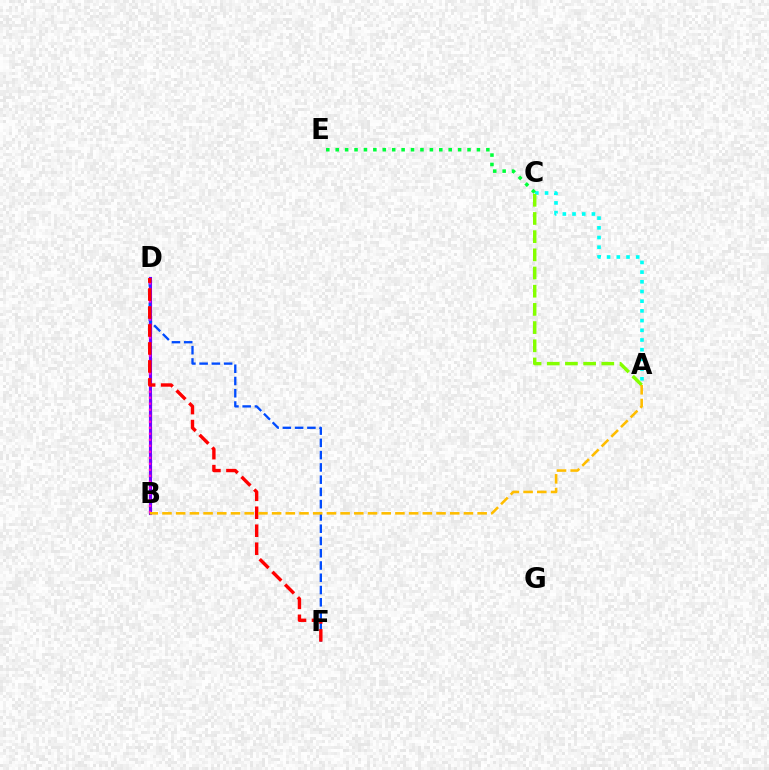{('B', 'D'): [{'color': '#7200ff', 'line_style': 'solid', 'thickness': 2.25}, {'color': '#ff00cf', 'line_style': 'dotted', 'thickness': 1.63}], ('A', 'C'): [{'color': '#00fff6', 'line_style': 'dotted', 'thickness': 2.64}, {'color': '#84ff00', 'line_style': 'dashed', 'thickness': 2.47}], ('D', 'F'): [{'color': '#004bff', 'line_style': 'dashed', 'thickness': 1.67}, {'color': '#ff0000', 'line_style': 'dashed', 'thickness': 2.44}], ('C', 'E'): [{'color': '#00ff39', 'line_style': 'dotted', 'thickness': 2.56}], ('A', 'B'): [{'color': '#ffbd00', 'line_style': 'dashed', 'thickness': 1.86}]}